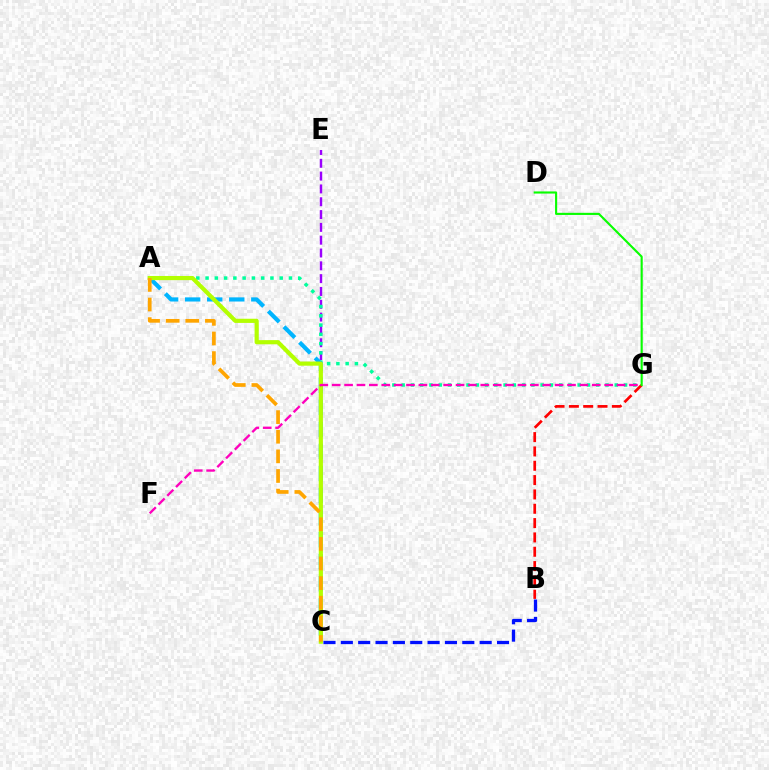{('C', 'E'): [{'color': '#9b00ff', 'line_style': 'dashed', 'thickness': 1.74}], ('A', 'G'): [{'color': '#00ff9d', 'line_style': 'dotted', 'thickness': 2.52}], ('A', 'C'): [{'color': '#00b5ff', 'line_style': 'dashed', 'thickness': 3.0}, {'color': '#b3ff00', 'line_style': 'solid', 'thickness': 3.0}, {'color': '#ffa500', 'line_style': 'dashed', 'thickness': 2.67}], ('F', 'G'): [{'color': '#ff00bd', 'line_style': 'dashed', 'thickness': 1.68}], ('B', 'G'): [{'color': '#ff0000', 'line_style': 'dashed', 'thickness': 1.95}], ('B', 'C'): [{'color': '#0010ff', 'line_style': 'dashed', 'thickness': 2.36}], ('D', 'G'): [{'color': '#08ff00', 'line_style': 'solid', 'thickness': 1.53}]}